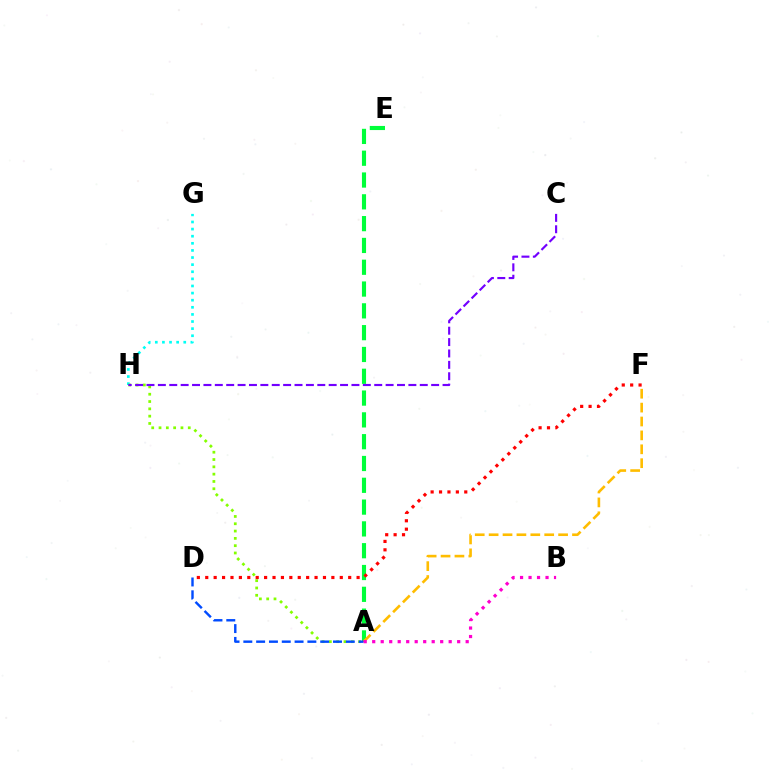{('G', 'H'): [{'color': '#00fff6', 'line_style': 'dotted', 'thickness': 1.93}], ('A', 'H'): [{'color': '#84ff00', 'line_style': 'dotted', 'thickness': 1.99}], ('A', 'E'): [{'color': '#00ff39', 'line_style': 'dashed', 'thickness': 2.96}], ('A', 'F'): [{'color': '#ffbd00', 'line_style': 'dashed', 'thickness': 1.89}], ('A', 'D'): [{'color': '#004bff', 'line_style': 'dashed', 'thickness': 1.74}], ('C', 'H'): [{'color': '#7200ff', 'line_style': 'dashed', 'thickness': 1.55}], ('D', 'F'): [{'color': '#ff0000', 'line_style': 'dotted', 'thickness': 2.28}], ('A', 'B'): [{'color': '#ff00cf', 'line_style': 'dotted', 'thickness': 2.31}]}